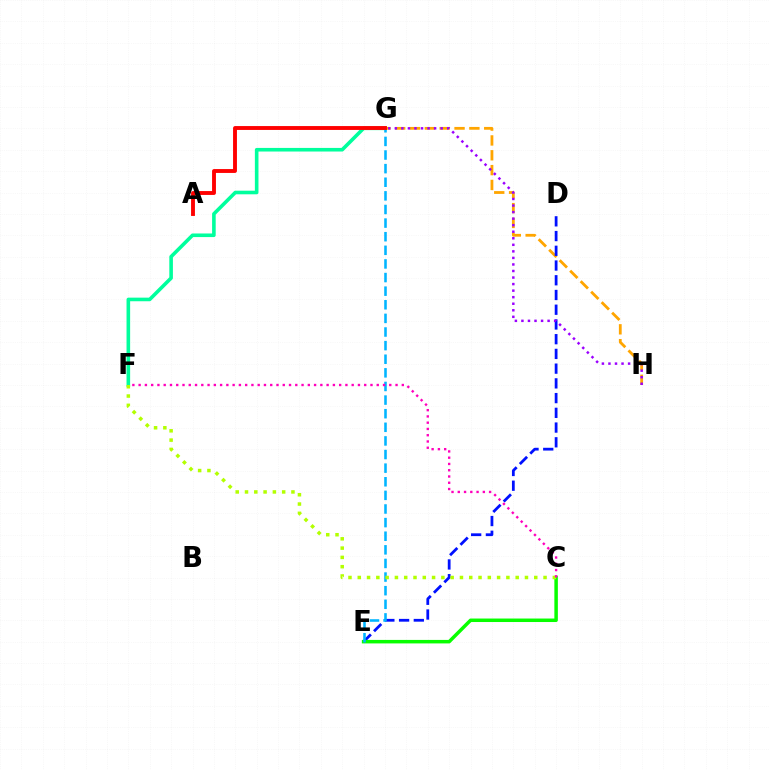{('F', 'G'): [{'color': '#00ff9d', 'line_style': 'solid', 'thickness': 2.59}], ('G', 'H'): [{'color': '#ffa500', 'line_style': 'dashed', 'thickness': 2.02}, {'color': '#9b00ff', 'line_style': 'dotted', 'thickness': 1.78}], ('D', 'E'): [{'color': '#0010ff', 'line_style': 'dashed', 'thickness': 2.0}], ('C', 'E'): [{'color': '#08ff00', 'line_style': 'solid', 'thickness': 2.52}], ('E', 'G'): [{'color': '#00b5ff', 'line_style': 'dashed', 'thickness': 1.85}], ('C', 'F'): [{'color': '#b3ff00', 'line_style': 'dotted', 'thickness': 2.52}, {'color': '#ff00bd', 'line_style': 'dotted', 'thickness': 1.7}], ('A', 'G'): [{'color': '#ff0000', 'line_style': 'solid', 'thickness': 2.79}]}